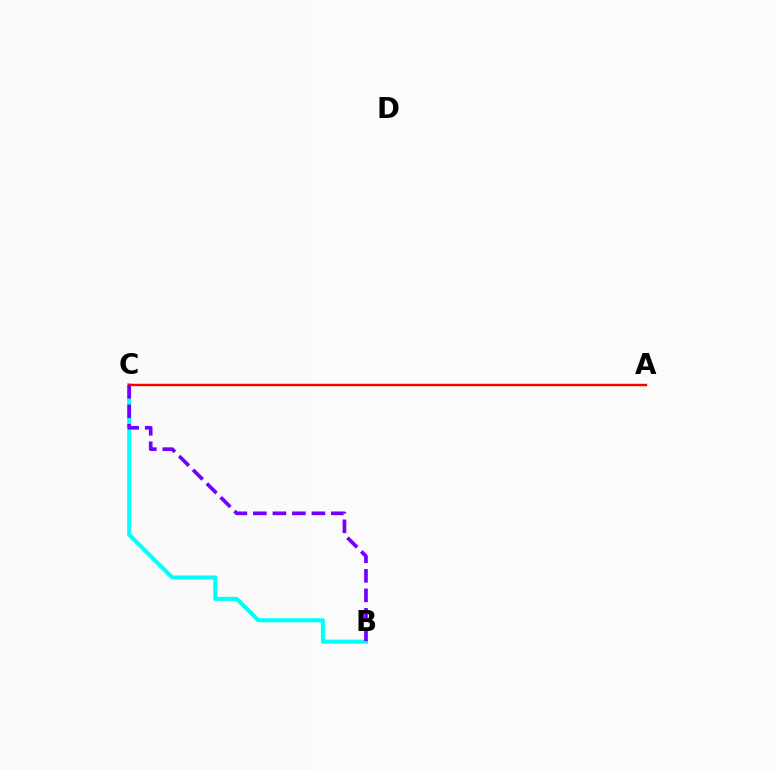{('B', 'C'): [{'color': '#00fff6', 'line_style': 'solid', 'thickness': 2.91}, {'color': '#7200ff', 'line_style': 'dashed', 'thickness': 2.65}], ('A', 'C'): [{'color': '#84ff00', 'line_style': 'solid', 'thickness': 1.61}, {'color': '#ff0000', 'line_style': 'solid', 'thickness': 1.68}]}